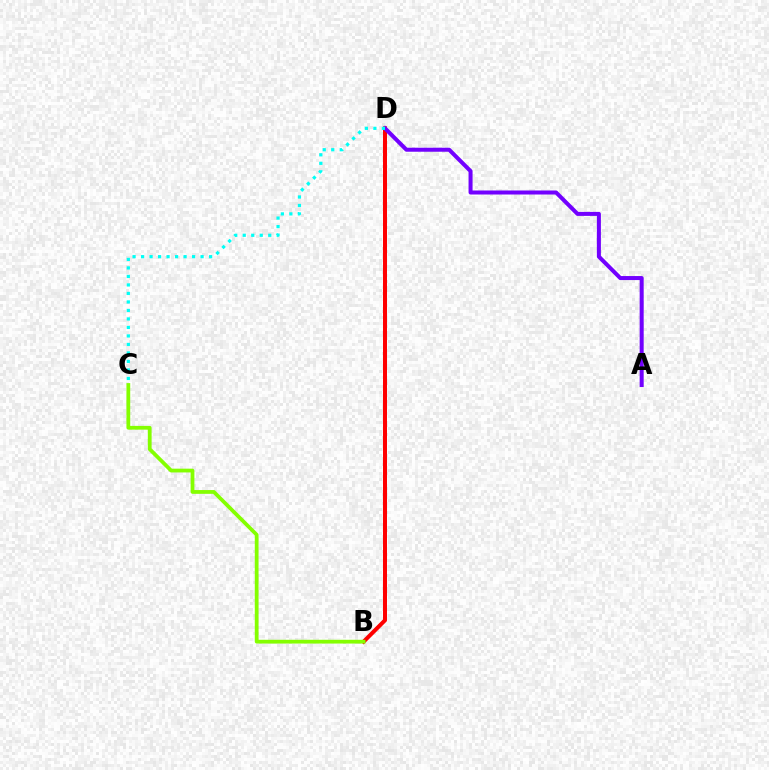{('B', 'D'): [{'color': '#ff0000', 'line_style': 'solid', 'thickness': 2.88}], ('B', 'C'): [{'color': '#84ff00', 'line_style': 'solid', 'thickness': 2.72}], ('A', 'D'): [{'color': '#7200ff', 'line_style': 'solid', 'thickness': 2.9}], ('C', 'D'): [{'color': '#00fff6', 'line_style': 'dotted', 'thickness': 2.31}]}